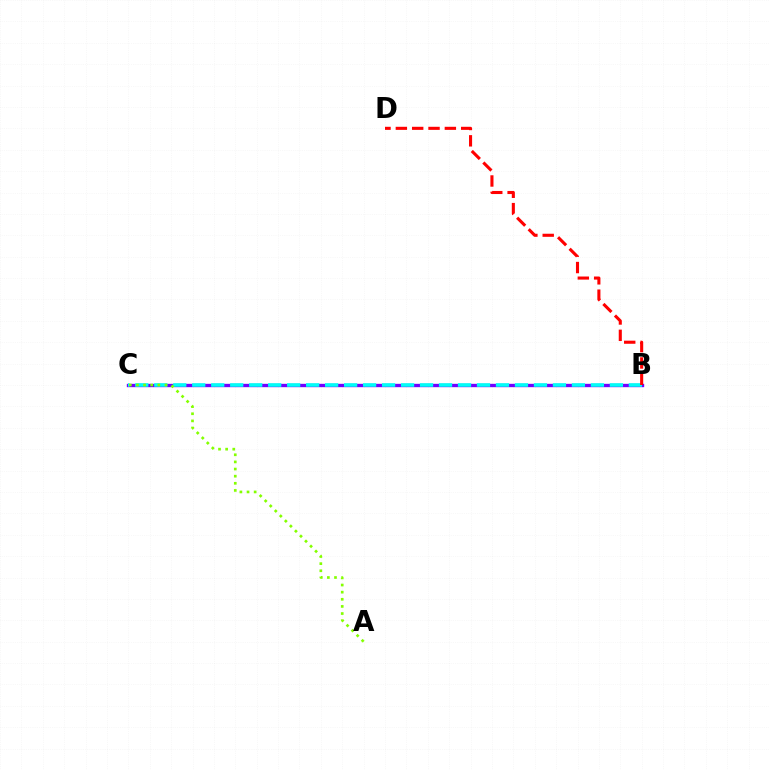{('B', 'C'): [{'color': '#7200ff', 'line_style': 'solid', 'thickness': 2.42}, {'color': '#00fff6', 'line_style': 'dashed', 'thickness': 2.58}], ('A', 'C'): [{'color': '#84ff00', 'line_style': 'dotted', 'thickness': 1.94}], ('B', 'D'): [{'color': '#ff0000', 'line_style': 'dashed', 'thickness': 2.22}]}